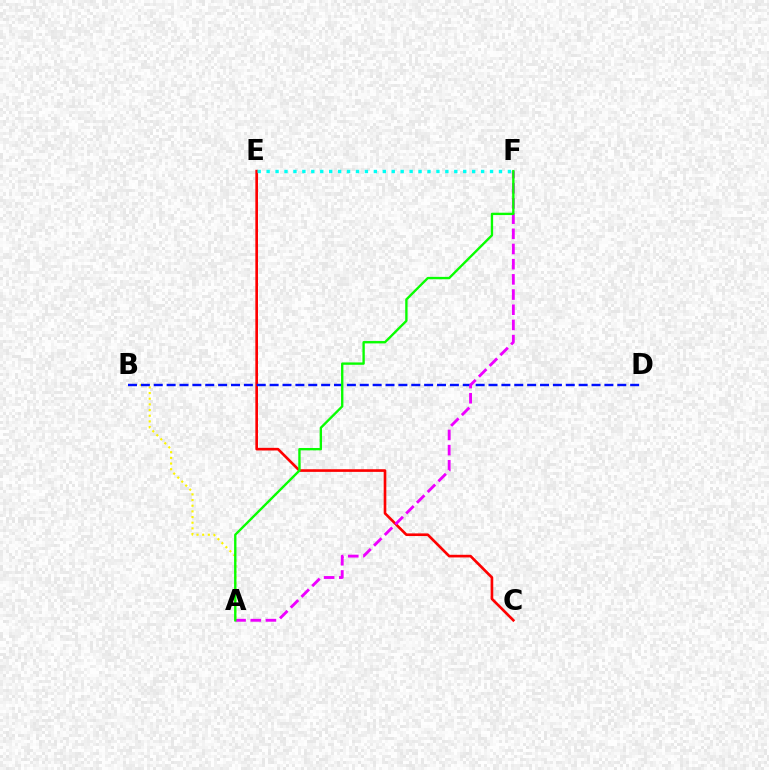{('C', 'E'): [{'color': '#ff0000', 'line_style': 'solid', 'thickness': 1.9}], ('A', 'B'): [{'color': '#fcf500', 'line_style': 'dotted', 'thickness': 1.54}], ('B', 'D'): [{'color': '#0010ff', 'line_style': 'dashed', 'thickness': 1.75}], ('A', 'F'): [{'color': '#ee00ff', 'line_style': 'dashed', 'thickness': 2.06}, {'color': '#08ff00', 'line_style': 'solid', 'thickness': 1.7}], ('E', 'F'): [{'color': '#00fff6', 'line_style': 'dotted', 'thickness': 2.43}]}